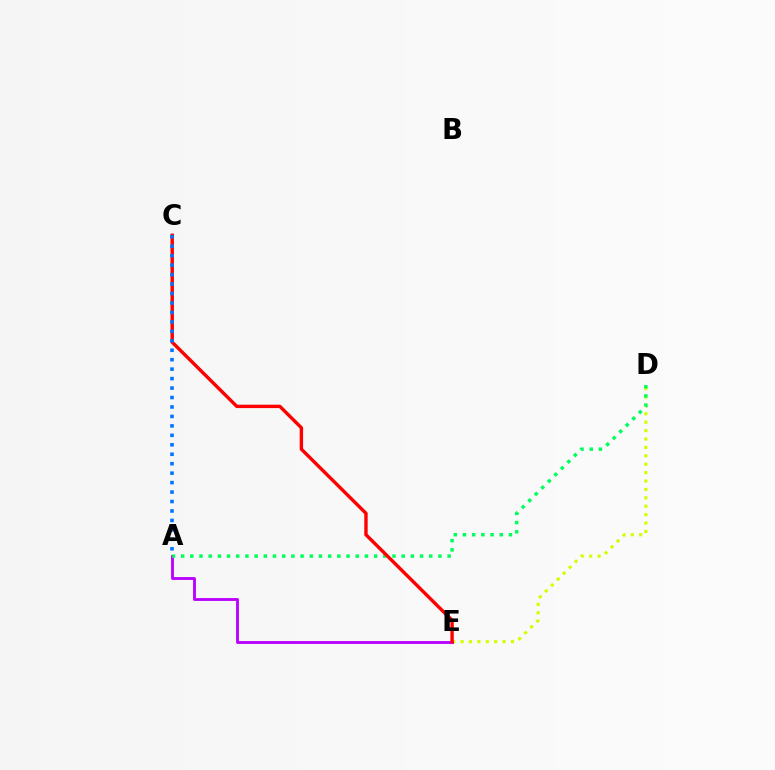{('D', 'E'): [{'color': '#d1ff00', 'line_style': 'dotted', 'thickness': 2.28}], ('A', 'E'): [{'color': '#b900ff', 'line_style': 'solid', 'thickness': 2.05}], ('A', 'D'): [{'color': '#00ff5c', 'line_style': 'dotted', 'thickness': 2.5}], ('C', 'E'): [{'color': '#ff0000', 'line_style': 'solid', 'thickness': 2.45}], ('A', 'C'): [{'color': '#0074ff', 'line_style': 'dotted', 'thickness': 2.57}]}